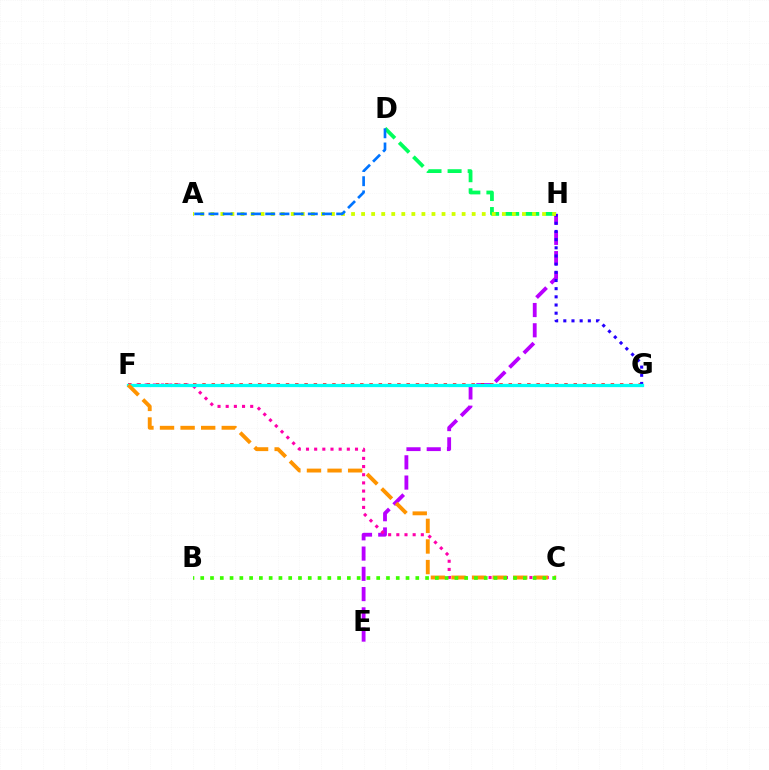{('E', 'H'): [{'color': '#b900ff', 'line_style': 'dashed', 'thickness': 2.75}], ('F', 'G'): [{'color': '#ff0000', 'line_style': 'dotted', 'thickness': 2.52}, {'color': '#00fff6', 'line_style': 'solid', 'thickness': 2.34}], ('D', 'H'): [{'color': '#00ff5c', 'line_style': 'dashed', 'thickness': 2.73}], ('G', 'H'): [{'color': '#2500ff', 'line_style': 'dotted', 'thickness': 2.22}], ('A', 'H'): [{'color': '#d1ff00', 'line_style': 'dotted', 'thickness': 2.73}], ('C', 'F'): [{'color': '#ff00ac', 'line_style': 'dotted', 'thickness': 2.22}, {'color': '#ff9400', 'line_style': 'dashed', 'thickness': 2.8}], ('A', 'D'): [{'color': '#0074ff', 'line_style': 'dashed', 'thickness': 1.93}], ('B', 'C'): [{'color': '#3dff00', 'line_style': 'dotted', 'thickness': 2.66}]}